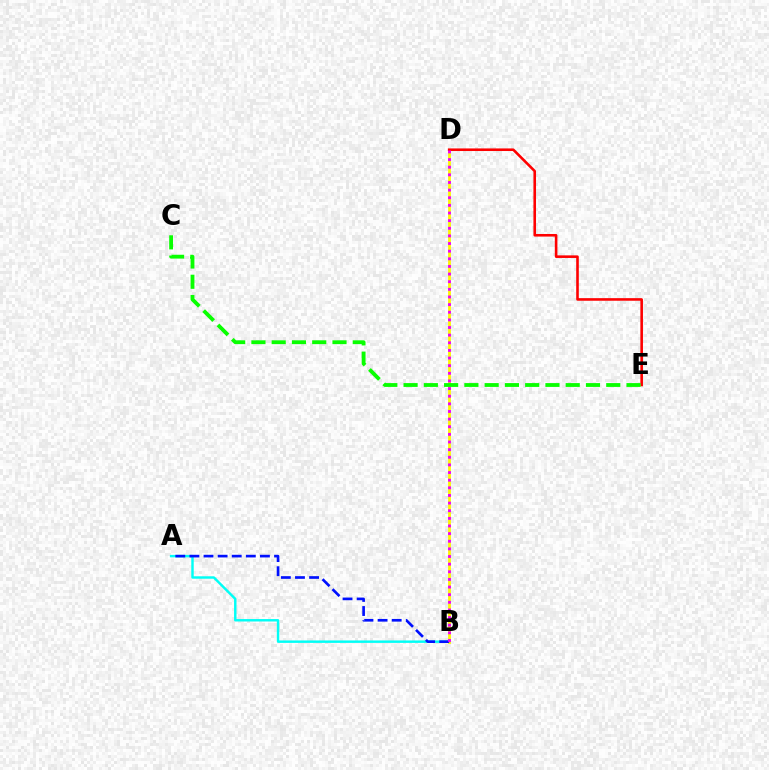{('A', 'B'): [{'color': '#00fff6', 'line_style': 'solid', 'thickness': 1.75}, {'color': '#0010ff', 'line_style': 'dashed', 'thickness': 1.92}], ('B', 'D'): [{'color': '#fcf500', 'line_style': 'solid', 'thickness': 2.0}, {'color': '#ee00ff', 'line_style': 'dotted', 'thickness': 2.07}], ('D', 'E'): [{'color': '#ff0000', 'line_style': 'solid', 'thickness': 1.87}], ('C', 'E'): [{'color': '#08ff00', 'line_style': 'dashed', 'thickness': 2.75}]}